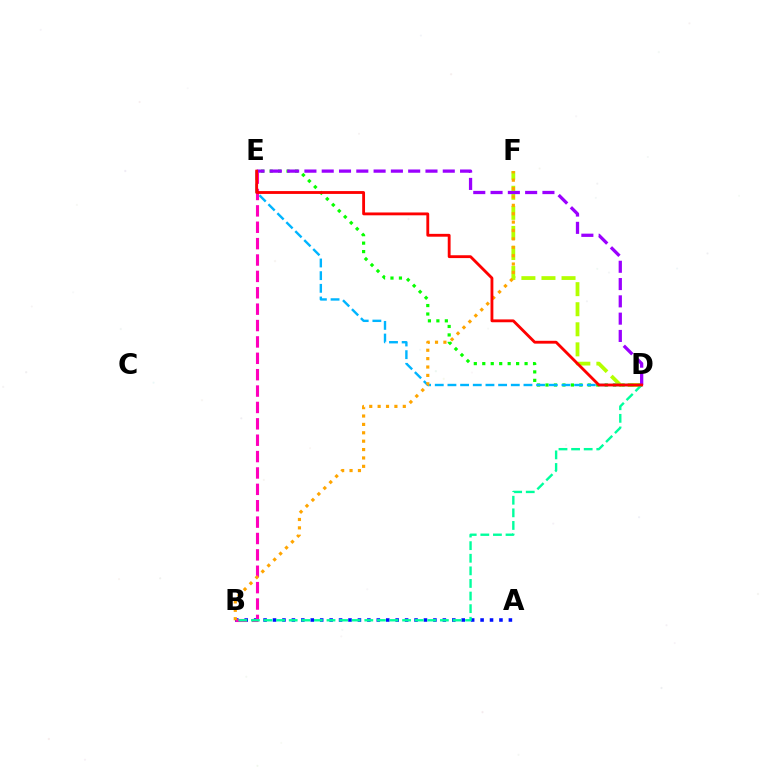{('D', 'E'): [{'color': '#08ff00', 'line_style': 'dotted', 'thickness': 2.3}, {'color': '#00b5ff', 'line_style': 'dashed', 'thickness': 1.72}, {'color': '#9b00ff', 'line_style': 'dashed', 'thickness': 2.35}, {'color': '#ff0000', 'line_style': 'solid', 'thickness': 2.04}], ('A', 'B'): [{'color': '#0010ff', 'line_style': 'dotted', 'thickness': 2.56}], ('D', 'F'): [{'color': '#b3ff00', 'line_style': 'dashed', 'thickness': 2.73}], ('B', 'E'): [{'color': '#ff00bd', 'line_style': 'dashed', 'thickness': 2.23}], ('B', 'D'): [{'color': '#00ff9d', 'line_style': 'dashed', 'thickness': 1.71}], ('B', 'F'): [{'color': '#ffa500', 'line_style': 'dotted', 'thickness': 2.28}]}